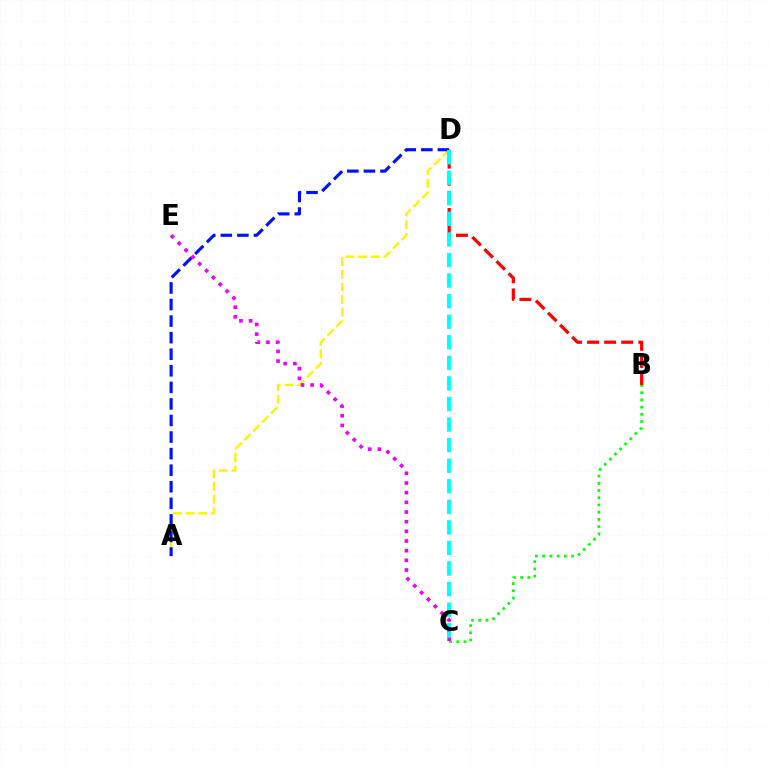{('A', 'D'): [{'color': '#fcf500', 'line_style': 'dashed', 'thickness': 1.72}, {'color': '#0010ff', 'line_style': 'dashed', 'thickness': 2.25}], ('B', 'D'): [{'color': '#ff0000', 'line_style': 'dashed', 'thickness': 2.32}], ('B', 'C'): [{'color': '#08ff00', 'line_style': 'dotted', 'thickness': 1.96}], ('C', 'D'): [{'color': '#00fff6', 'line_style': 'dashed', 'thickness': 2.79}], ('C', 'E'): [{'color': '#ee00ff', 'line_style': 'dotted', 'thickness': 2.63}]}